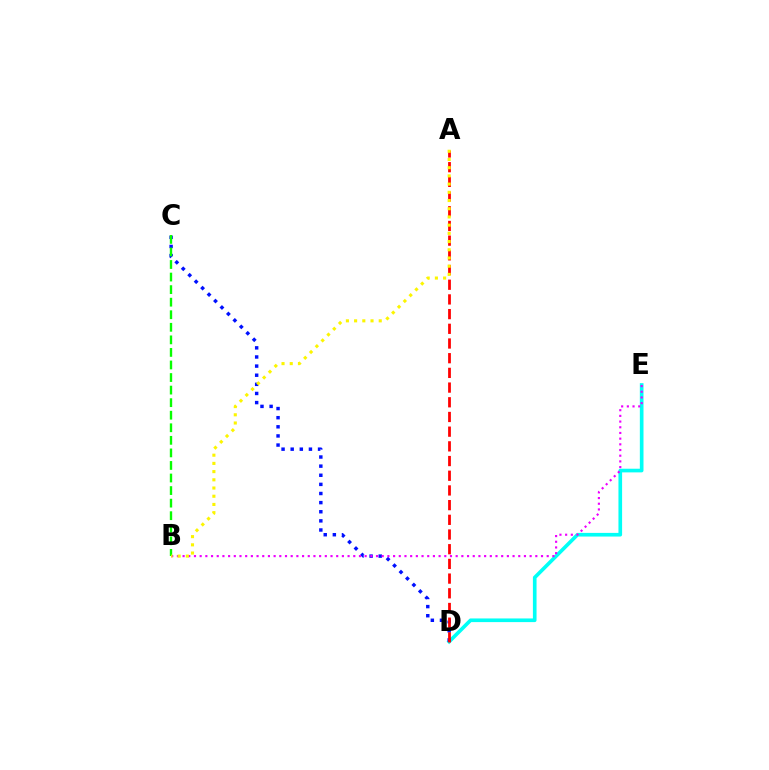{('D', 'E'): [{'color': '#00fff6', 'line_style': 'solid', 'thickness': 2.63}], ('C', 'D'): [{'color': '#0010ff', 'line_style': 'dotted', 'thickness': 2.48}], ('A', 'D'): [{'color': '#ff0000', 'line_style': 'dashed', 'thickness': 2.0}], ('B', 'E'): [{'color': '#ee00ff', 'line_style': 'dotted', 'thickness': 1.55}], ('B', 'C'): [{'color': '#08ff00', 'line_style': 'dashed', 'thickness': 1.71}], ('A', 'B'): [{'color': '#fcf500', 'line_style': 'dotted', 'thickness': 2.23}]}